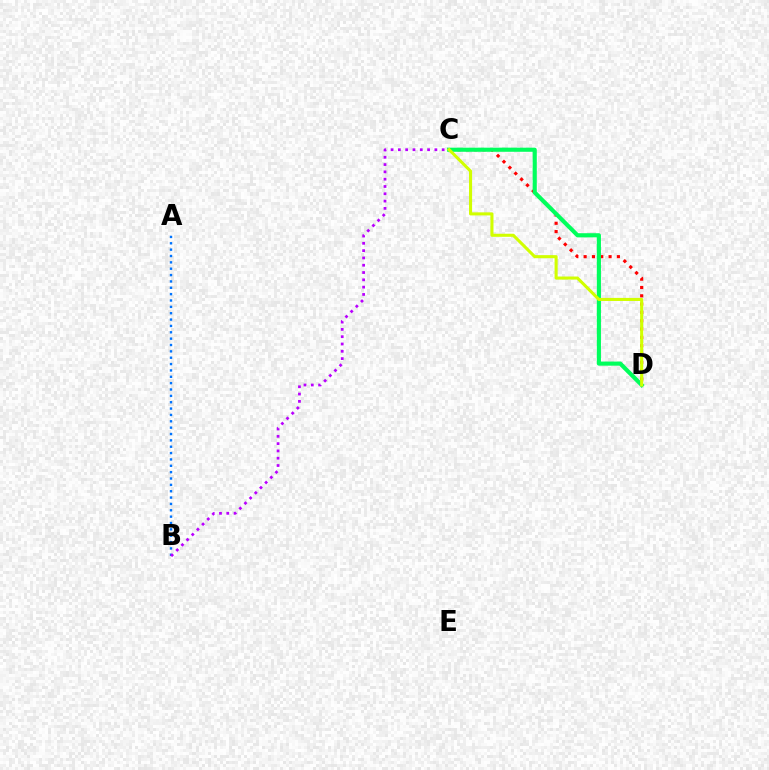{('C', 'D'): [{'color': '#ff0000', 'line_style': 'dotted', 'thickness': 2.26}, {'color': '#00ff5c', 'line_style': 'solid', 'thickness': 2.97}, {'color': '#d1ff00', 'line_style': 'solid', 'thickness': 2.21}], ('A', 'B'): [{'color': '#0074ff', 'line_style': 'dotted', 'thickness': 1.73}], ('B', 'C'): [{'color': '#b900ff', 'line_style': 'dotted', 'thickness': 1.98}]}